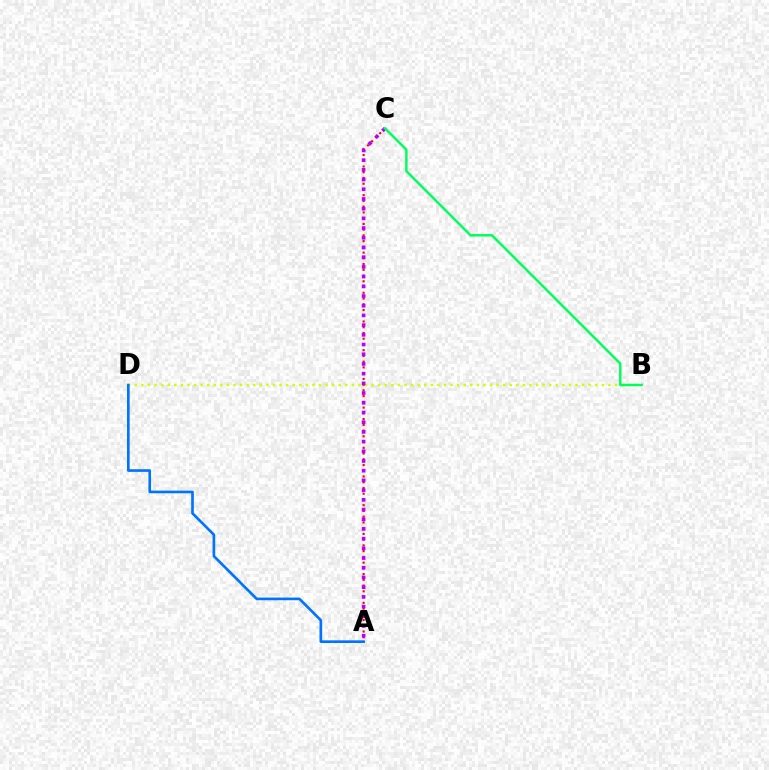{('B', 'D'): [{'color': '#d1ff00', 'line_style': 'dotted', 'thickness': 1.79}], ('A', 'C'): [{'color': '#ff0000', 'line_style': 'dotted', 'thickness': 1.56}, {'color': '#b900ff', 'line_style': 'dotted', 'thickness': 2.64}], ('A', 'D'): [{'color': '#0074ff', 'line_style': 'solid', 'thickness': 1.91}], ('B', 'C'): [{'color': '#00ff5c', 'line_style': 'solid', 'thickness': 1.76}]}